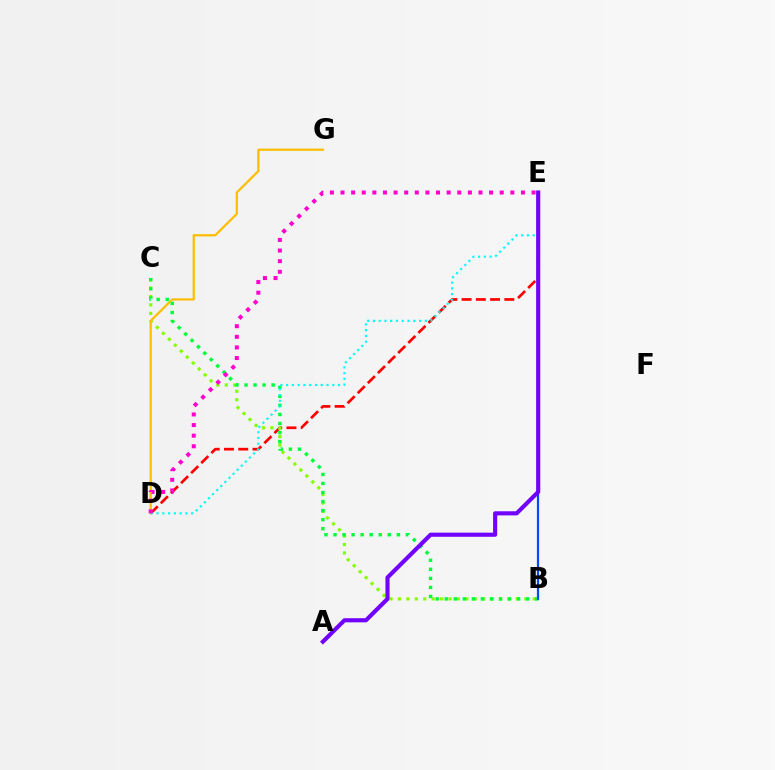{('D', 'E'): [{'color': '#ff0000', 'line_style': 'dashed', 'thickness': 1.94}, {'color': '#00fff6', 'line_style': 'dotted', 'thickness': 1.57}, {'color': '#ff00cf', 'line_style': 'dotted', 'thickness': 2.88}], ('B', 'C'): [{'color': '#84ff00', 'line_style': 'dotted', 'thickness': 2.29}, {'color': '#00ff39', 'line_style': 'dotted', 'thickness': 2.46}], ('D', 'G'): [{'color': '#ffbd00', 'line_style': 'solid', 'thickness': 1.6}], ('B', 'E'): [{'color': '#004bff', 'line_style': 'solid', 'thickness': 1.58}], ('A', 'E'): [{'color': '#7200ff', 'line_style': 'solid', 'thickness': 2.97}]}